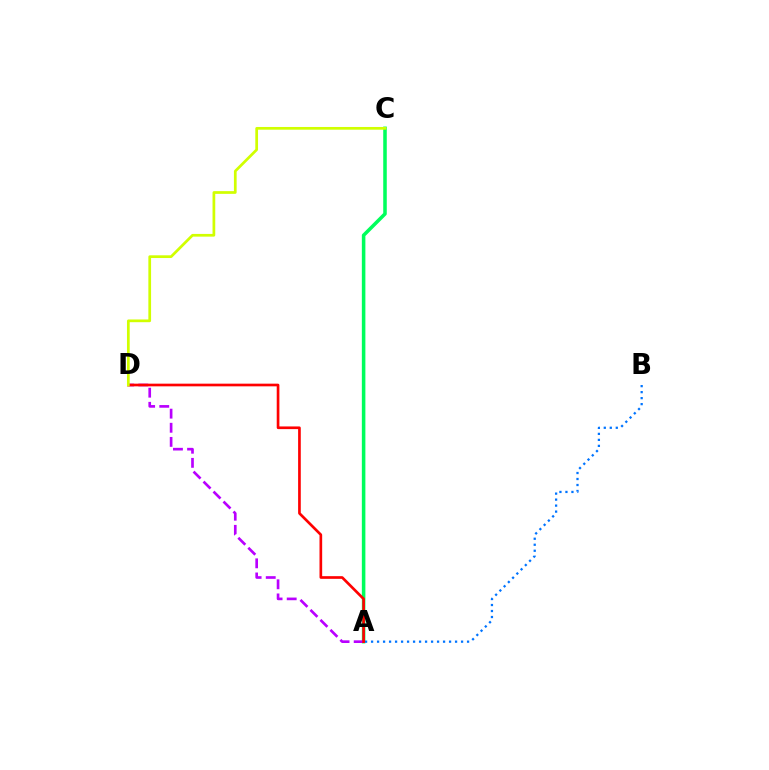{('A', 'C'): [{'color': '#00ff5c', 'line_style': 'solid', 'thickness': 2.55}], ('A', 'B'): [{'color': '#0074ff', 'line_style': 'dotted', 'thickness': 1.63}], ('A', 'D'): [{'color': '#b900ff', 'line_style': 'dashed', 'thickness': 1.92}, {'color': '#ff0000', 'line_style': 'solid', 'thickness': 1.92}], ('C', 'D'): [{'color': '#d1ff00', 'line_style': 'solid', 'thickness': 1.96}]}